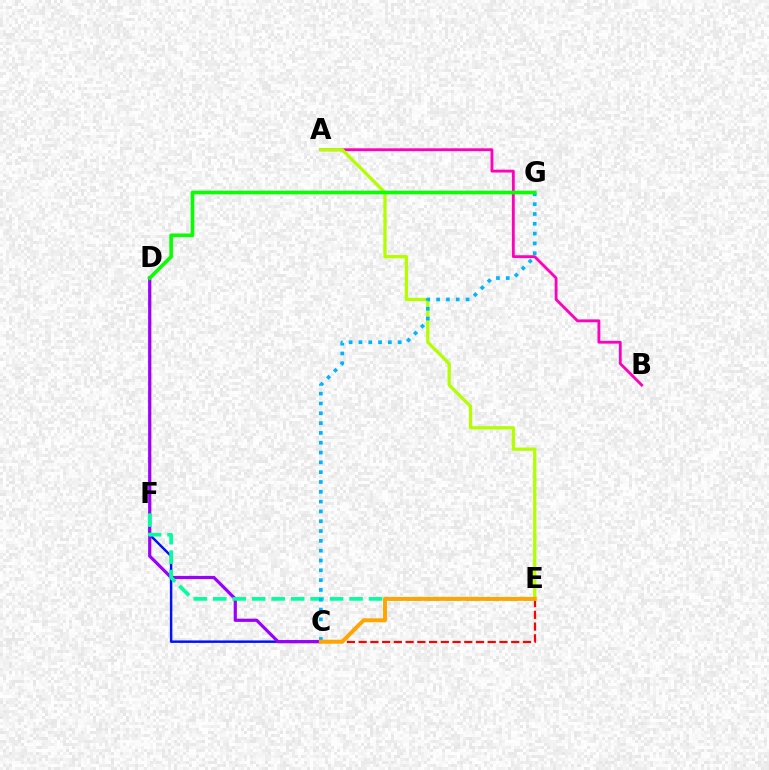{('C', 'F'): [{'color': '#0010ff', 'line_style': 'solid', 'thickness': 1.77}], ('C', 'D'): [{'color': '#9b00ff', 'line_style': 'solid', 'thickness': 2.31}], ('A', 'B'): [{'color': '#ff00bd', 'line_style': 'solid', 'thickness': 2.05}], ('C', 'E'): [{'color': '#ff0000', 'line_style': 'dashed', 'thickness': 1.59}, {'color': '#ffa500', 'line_style': 'solid', 'thickness': 2.83}], ('A', 'E'): [{'color': '#b3ff00', 'line_style': 'solid', 'thickness': 2.35}], ('E', 'F'): [{'color': '#00ff9d', 'line_style': 'dashed', 'thickness': 2.64}], ('C', 'G'): [{'color': '#00b5ff', 'line_style': 'dotted', 'thickness': 2.67}], ('D', 'G'): [{'color': '#08ff00', 'line_style': 'solid', 'thickness': 2.62}]}